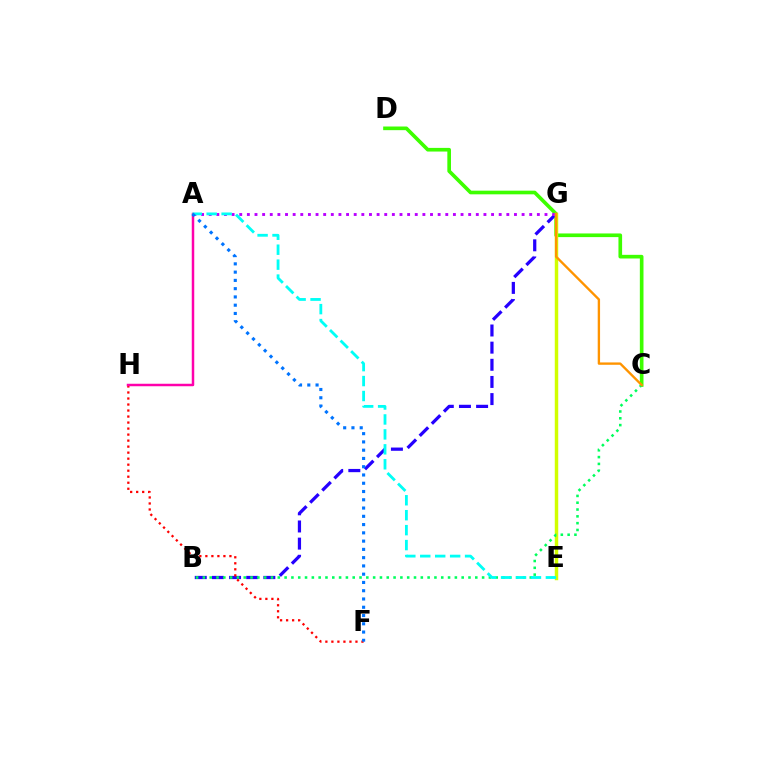{('C', 'D'): [{'color': '#3dff00', 'line_style': 'solid', 'thickness': 2.63}], ('B', 'G'): [{'color': '#2500ff', 'line_style': 'dashed', 'thickness': 2.33}], ('A', 'G'): [{'color': '#b900ff', 'line_style': 'dotted', 'thickness': 2.07}], ('E', 'G'): [{'color': '#d1ff00', 'line_style': 'solid', 'thickness': 2.48}], ('F', 'H'): [{'color': '#ff0000', 'line_style': 'dotted', 'thickness': 1.63}], ('B', 'C'): [{'color': '#00ff5c', 'line_style': 'dotted', 'thickness': 1.85}], ('C', 'G'): [{'color': '#ff9400', 'line_style': 'solid', 'thickness': 1.7}], ('A', 'H'): [{'color': '#ff00ac', 'line_style': 'solid', 'thickness': 1.79}], ('A', 'E'): [{'color': '#00fff6', 'line_style': 'dashed', 'thickness': 2.03}], ('A', 'F'): [{'color': '#0074ff', 'line_style': 'dotted', 'thickness': 2.25}]}